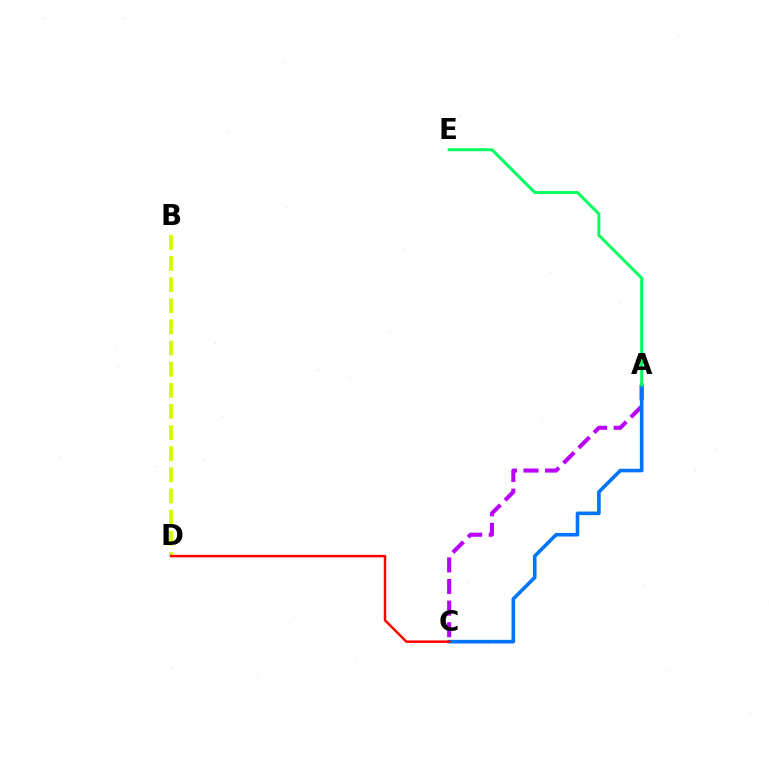{('B', 'D'): [{'color': '#d1ff00', 'line_style': 'dashed', 'thickness': 2.87}], ('A', 'C'): [{'color': '#b900ff', 'line_style': 'dashed', 'thickness': 2.93}, {'color': '#0074ff', 'line_style': 'solid', 'thickness': 2.59}], ('A', 'E'): [{'color': '#00ff5c', 'line_style': 'solid', 'thickness': 2.11}], ('C', 'D'): [{'color': '#ff0000', 'line_style': 'solid', 'thickness': 1.78}]}